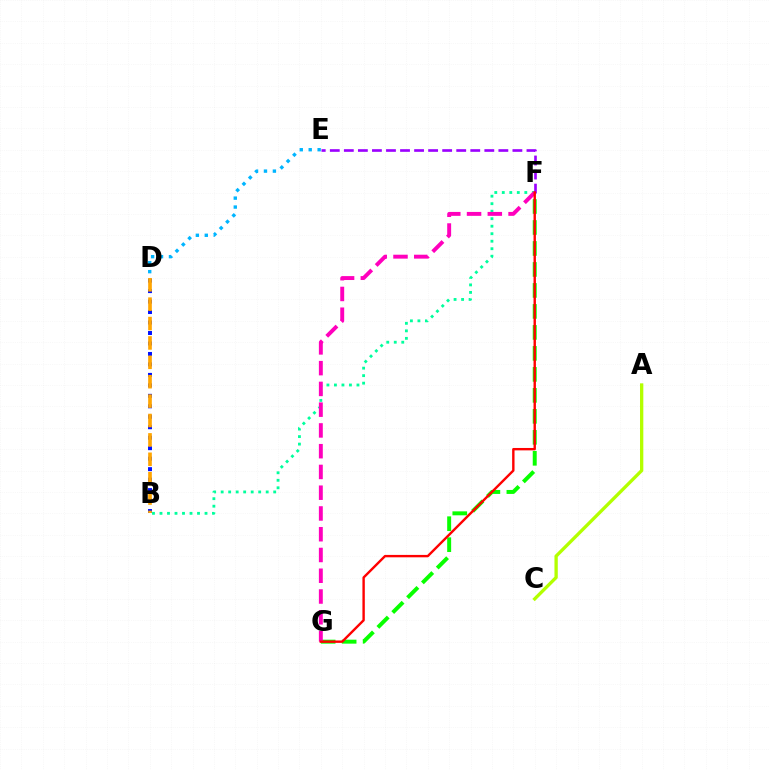{('B', 'F'): [{'color': '#00ff9d', 'line_style': 'dotted', 'thickness': 2.04}], ('A', 'C'): [{'color': '#b3ff00', 'line_style': 'solid', 'thickness': 2.38}], ('F', 'G'): [{'color': '#08ff00', 'line_style': 'dashed', 'thickness': 2.85}, {'color': '#ff00bd', 'line_style': 'dashed', 'thickness': 2.82}, {'color': '#ff0000', 'line_style': 'solid', 'thickness': 1.72}], ('B', 'D'): [{'color': '#0010ff', 'line_style': 'dotted', 'thickness': 2.85}, {'color': '#ffa500', 'line_style': 'dashed', 'thickness': 2.63}], ('D', 'E'): [{'color': '#00b5ff', 'line_style': 'dotted', 'thickness': 2.43}], ('E', 'F'): [{'color': '#9b00ff', 'line_style': 'dashed', 'thickness': 1.91}]}